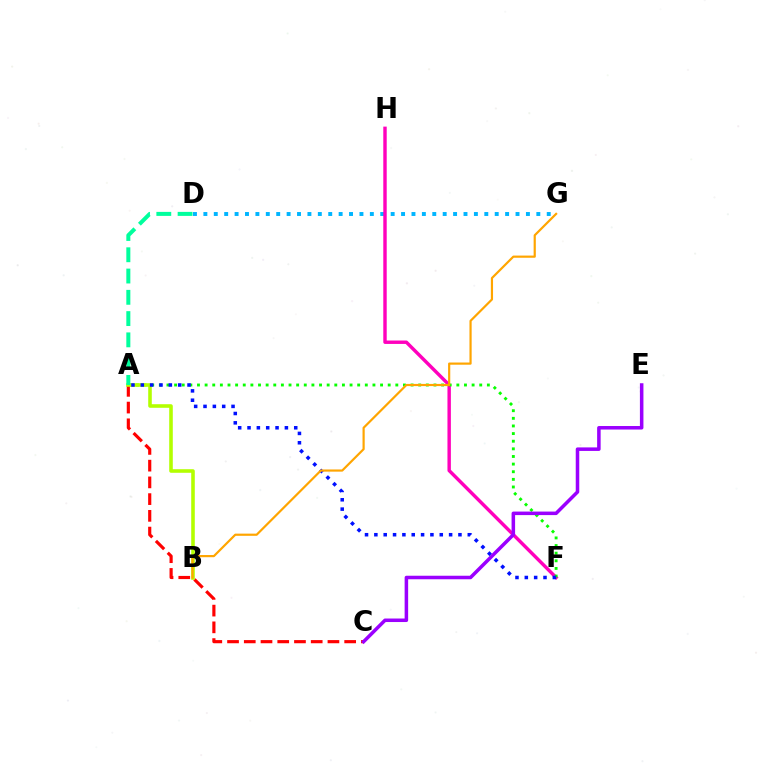{('D', 'G'): [{'color': '#00b5ff', 'line_style': 'dotted', 'thickness': 2.83}], ('F', 'H'): [{'color': '#ff00bd', 'line_style': 'solid', 'thickness': 2.46}], ('A', 'F'): [{'color': '#08ff00', 'line_style': 'dotted', 'thickness': 2.07}, {'color': '#0010ff', 'line_style': 'dotted', 'thickness': 2.54}], ('A', 'C'): [{'color': '#ff0000', 'line_style': 'dashed', 'thickness': 2.27}], ('A', 'B'): [{'color': '#b3ff00', 'line_style': 'solid', 'thickness': 2.58}], ('A', 'D'): [{'color': '#00ff9d', 'line_style': 'dashed', 'thickness': 2.89}], ('B', 'G'): [{'color': '#ffa500', 'line_style': 'solid', 'thickness': 1.58}], ('C', 'E'): [{'color': '#9b00ff', 'line_style': 'solid', 'thickness': 2.54}]}